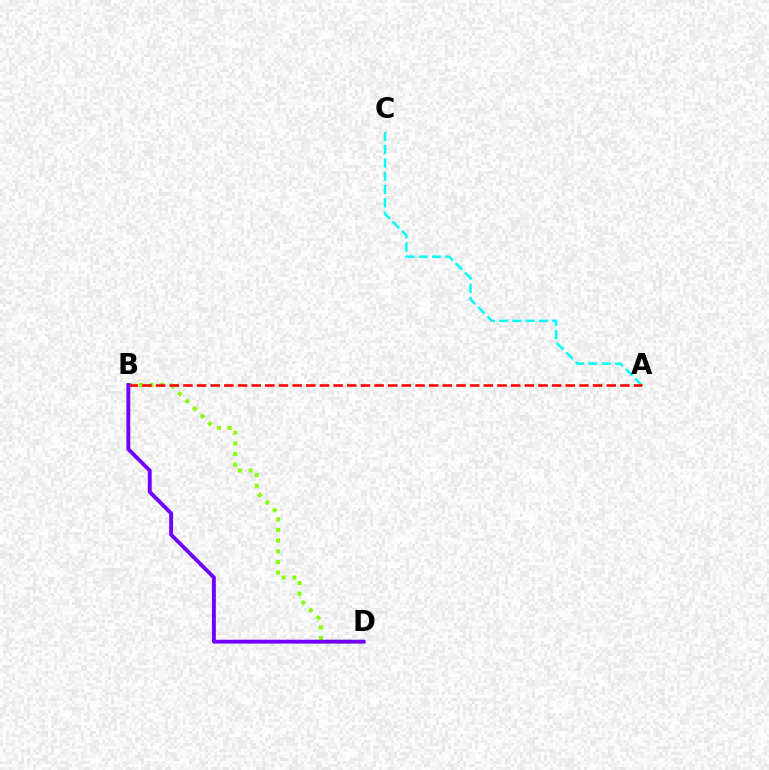{('B', 'D'): [{'color': '#84ff00', 'line_style': 'dotted', 'thickness': 2.89}, {'color': '#7200ff', 'line_style': 'solid', 'thickness': 2.8}], ('A', 'C'): [{'color': '#00fff6', 'line_style': 'dashed', 'thickness': 1.8}], ('A', 'B'): [{'color': '#ff0000', 'line_style': 'dashed', 'thickness': 1.86}]}